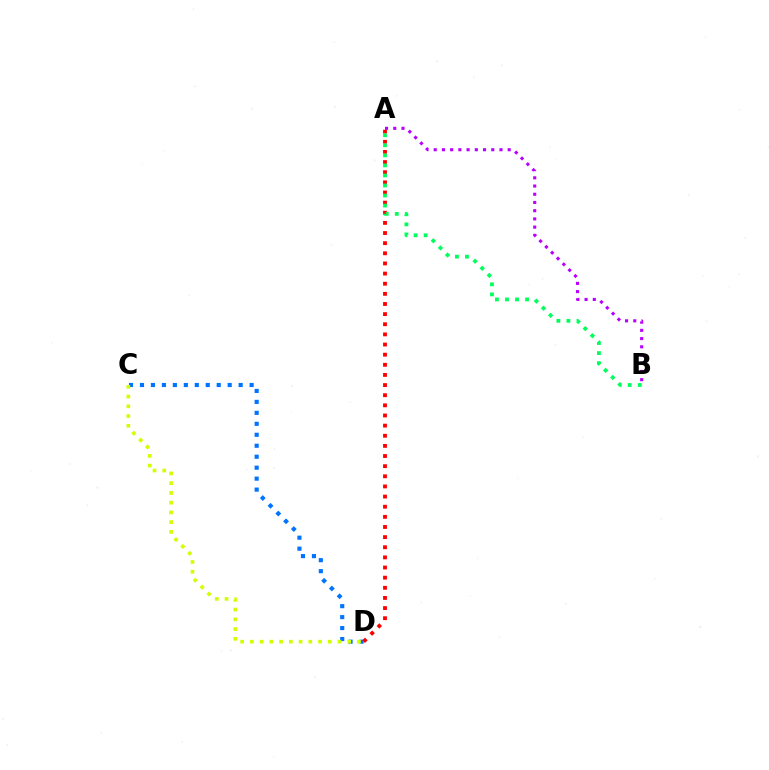{('C', 'D'): [{'color': '#0074ff', 'line_style': 'dotted', 'thickness': 2.98}, {'color': '#d1ff00', 'line_style': 'dotted', 'thickness': 2.65}], ('A', 'D'): [{'color': '#ff0000', 'line_style': 'dotted', 'thickness': 2.75}], ('A', 'B'): [{'color': '#00ff5c', 'line_style': 'dotted', 'thickness': 2.73}, {'color': '#b900ff', 'line_style': 'dotted', 'thickness': 2.23}]}